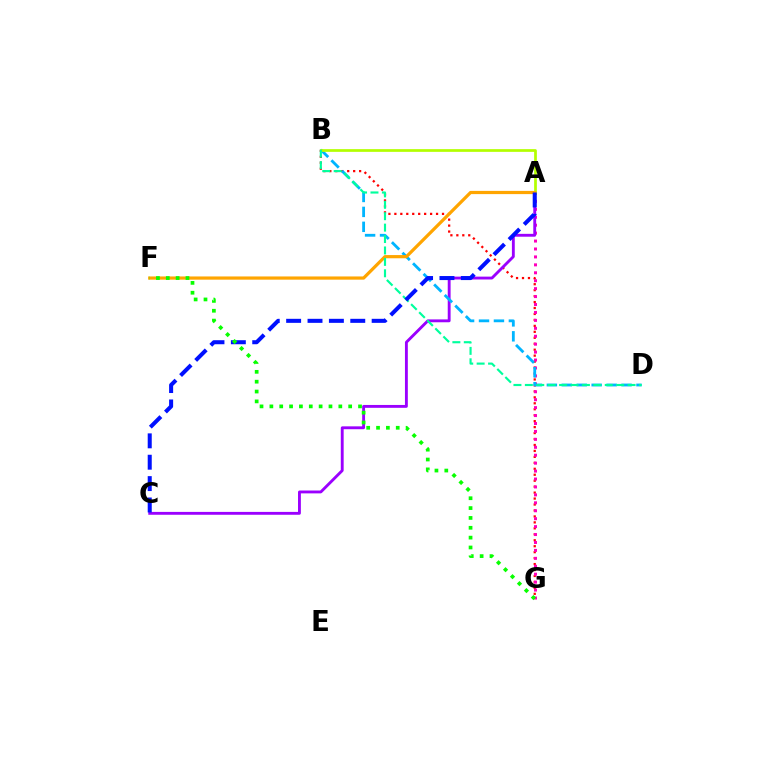{('B', 'G'): [{'color': '#ff0000', 'line_style': 'dotted', 'thickness': 1.62}], ('A', 'G'): [{'color': '#ff00bd', 'line_style': 'dotted', 'thickness': 2.16}], ('A', 'C'): [{'color': '#9b00ff', 'line_style': 'solid', 'thickness': 2.06}, {'color': '#0010ff', 'line_style': 'dashed', 'thickness': 2.9}], ('B', 'D'): [{'color': '#00b5ff', 'line_style': 'dashed', 'thickness': 2.03}, {'color': '#00ff9d', 'line_style': 'dashed', 'thickness': 1.55}], ('A', 'B'): [{'color': '#b3ff00', 'line_style': 'solid', 'thickness': 1.96}], ('A', 'F'): [{'color': '#ffa500', 'line_style': 'solid', 'thickness': 2.32}], ('F', 'G'): [{'color': '#08ff00', 'line_style': 'dotted', 'thickness': 2.68}]}